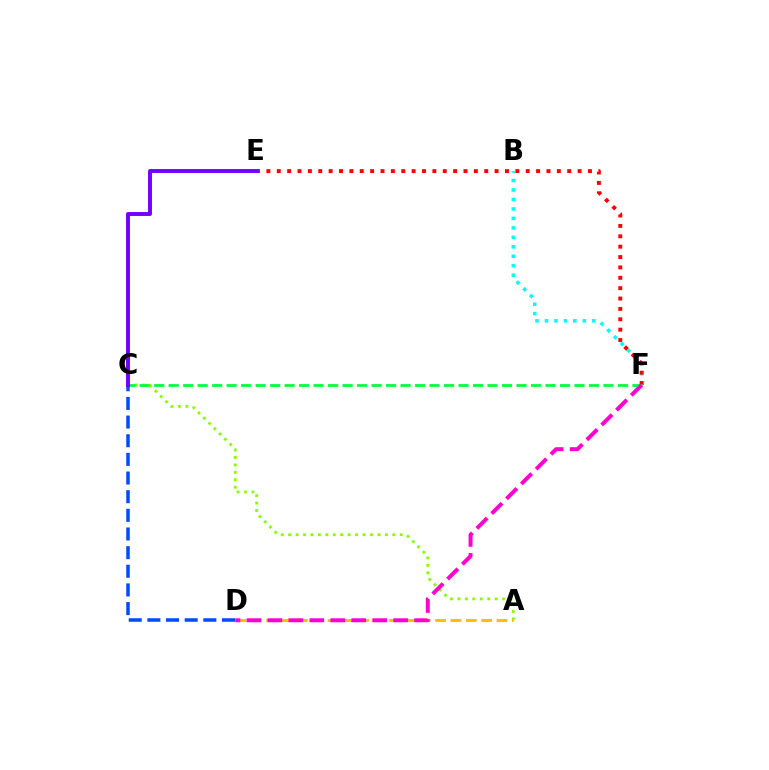{('B', 'F'): [{'color': '#00fff6', 'line_style': 'dotted', 'thickness': 2.57}], ('A', 'C'): [{'color': '#84ff00', 'line_style': 'dotted', 'thickness': 2.02}], ('E', 'F'): [{'color': '#ff0000', 'line_style': 'dotted', 'thickness': 2.82}], ('C', 'F'): [{'color': '#00ff39', 'line_style': 'dashed', 'thickness': 1.97}], ('A', 'D'): [{'color': '#ffbd00', 'line_style': 'dashed', 'thickness': 2.09}], ('C', 'D'): [{'color': '#004bff', 'line_style': 'dashed', 'thickness': 2.53}], ('D', 'F'): [{'color': '#ff00cf', 'line_style': 'dashed', 'thickness': 2.85}], ('C', 'E'): [{'color': '#7200ff', 'line_style': 'solid', 'thickness': 2.82}]}